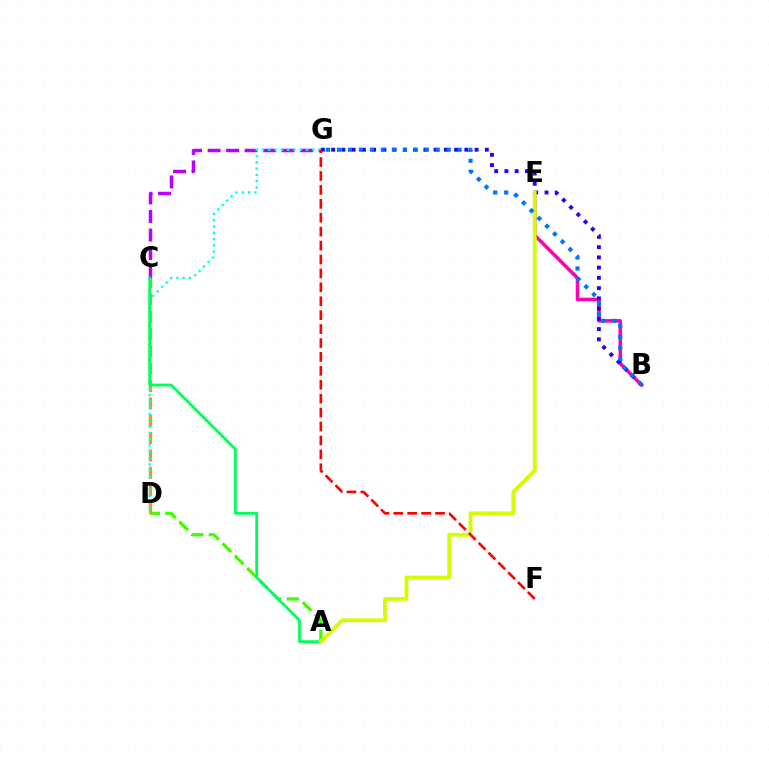{('A', 'D'): [{'color': '#3dff00', 'line_style': 'dashed', 'thickness': 2.37}], ('B', 'E'): [{'color': '#ff00ac', 'line_style': 'solid', 'thickness': 2.53}], ('C', 'D'): [{'color': '#ff9400', 'line_style': 'dashed', 'thickness': 2.36}], ('C', 'G'): [{'color': '#b900ff', 'line_style': 'dashed', 'thickness': 2.52}], ('D', 'G'): [{'color': '#00fff6', 'line_style': 'dotted', 'thickness': 1.71}], ('A', 'C'): [{'color': '#00ff5c', 'line_style': 'solid', 'thickness': 2.01}], ('B', 'G'): [{'color': '#2500ff', 'line_style': 'dotted', 'thickness': 2.78}, {'color': '#0074ff', 'line_style': 'dotted', 'thickness': 2.98}], ('A', 'E'): [{'color': '#d1ff00', 'line_style': 'solid', 'thickness': 2.73}], ('F', 'G'): [{'color': '#ff0000', 'line_style': 'dashed', 'thickness': 1.89}]}